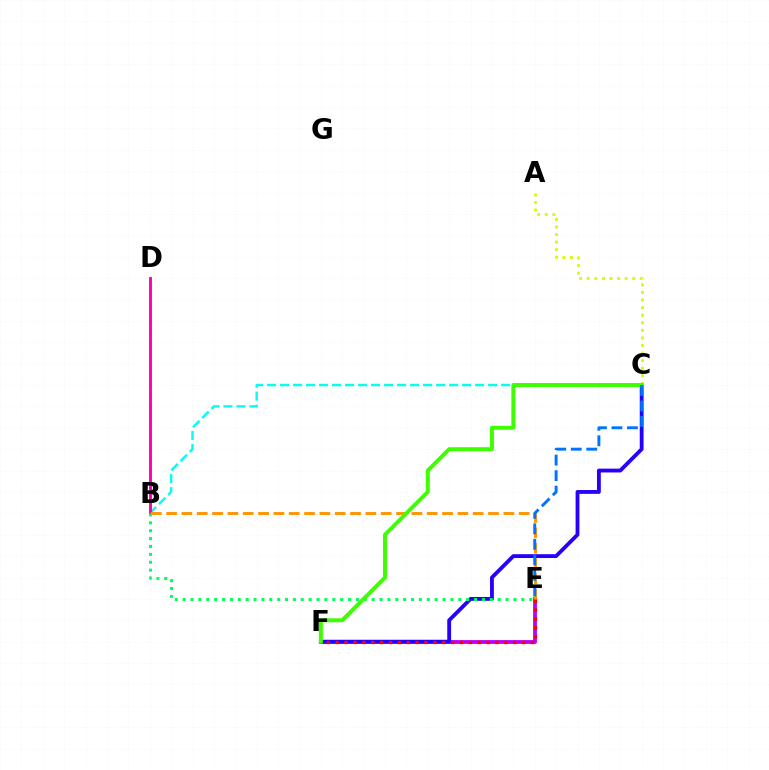{('E', 'F'): [{'color': '#b900ff', 'line_style': 'solid', 'thickness': 2.74}, {'color': '#ff0000', 'line_style': 'dotted', 'thickness': 2.41}], ('C', 'F'): [{'color': '#2500ff', 'line_style': 'solid', 'thickness': 2.76}, {'color': '#3dff00', 'line_style': 'solid', 'thickness': 2.84}], ('A', 'C'): [{'color': '#d1ff00', 'line_style': 'dotted', 'thickness': 2.06}], ('B', 'C'): [{'color': '#00fff6', 'line_style': 'dashed', 'thickness': 1.77}], ('B', 'D'): [{'color': '#ff00ac', 'line_style': 'solid', 'thickness': 2.08}], ('B', 'E'): [{'color': '#00ff5c', 'line_style': 'dotted', 'thickness': 2.14}, {'color': '#ff9400', 'line_style': 'dashed', 'thickness': 2.08}], ('C', 'E'): [{'color': '#0074ff', 'line_style': 'dashed', 'thickness': 2.11}]}